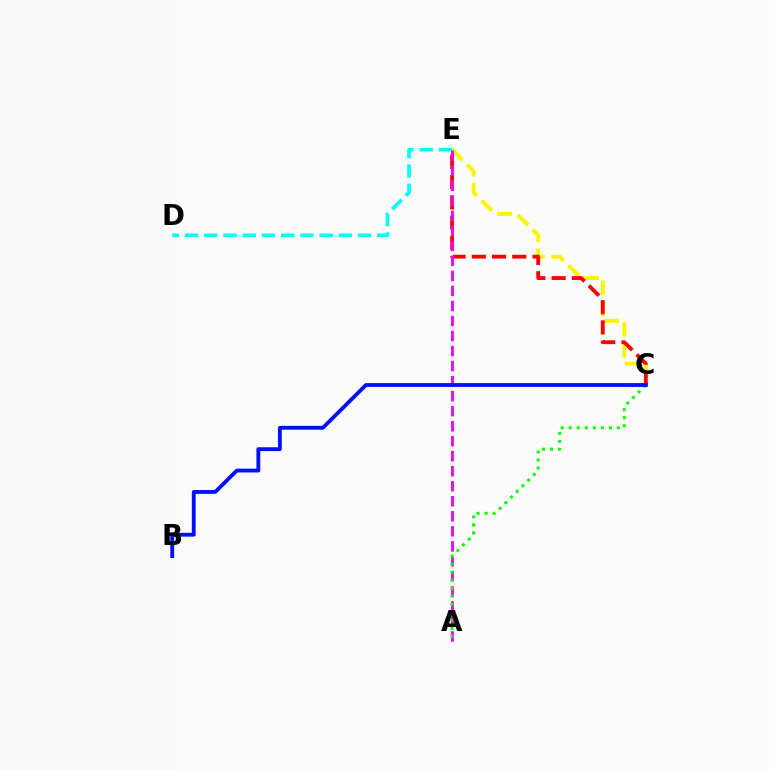{('C', 'E'): [{'color': '#fcf500', 'line_style': 'dashed', 'thickness': 2.86}, {'color': '#ff0000', 'line_style': 'dashed', 'thickness': 2.75}], ('D', 'E'): [{'color': '#00fff6', 'line_style': 'dashed', 'thickness': 2.61}], ('A', 'E'): [{'color': '#ee00ff', 'line_style': 'dashed', 'thickness': 2.04}], ('A', 'C'): [{'color': '#08ff00', 'line_style': 'dotted', 'thickness': 2.18}], ('B', 'C'): [{'color': '#0010ff', 'line_style': 'solid', 'thickness': 2.76}]}